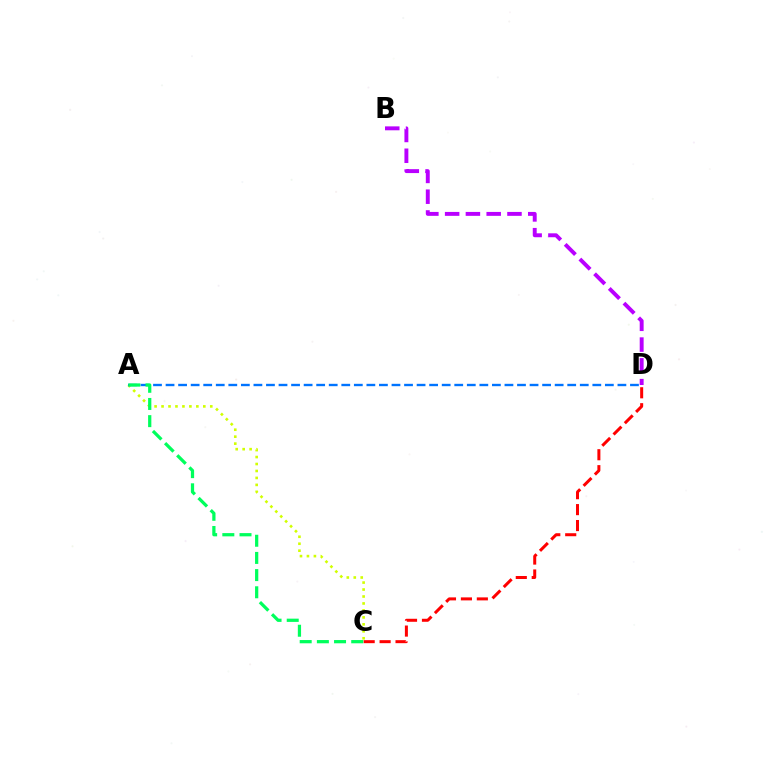{('A', 'C'): [{'color': '#d1ff00', 'line_style': 'dotted', 'thickness': 1.89}, {'color': '#00ff5c', 'line_style': 'dashed', 'thickness': 2.33}], ('A', 'D'): [{'color': '#0074ff', 'line_style': 'dashed', 'thickness': 1.71}], ('B', 'D'): [{'color': '#b900ff', 'line_style': 'dashed', 'thickness': 2.82}], ('C', 'D'): [{'color': '#ff0000', 'line_style': 'dashed', 'thickness': 2.16}]}